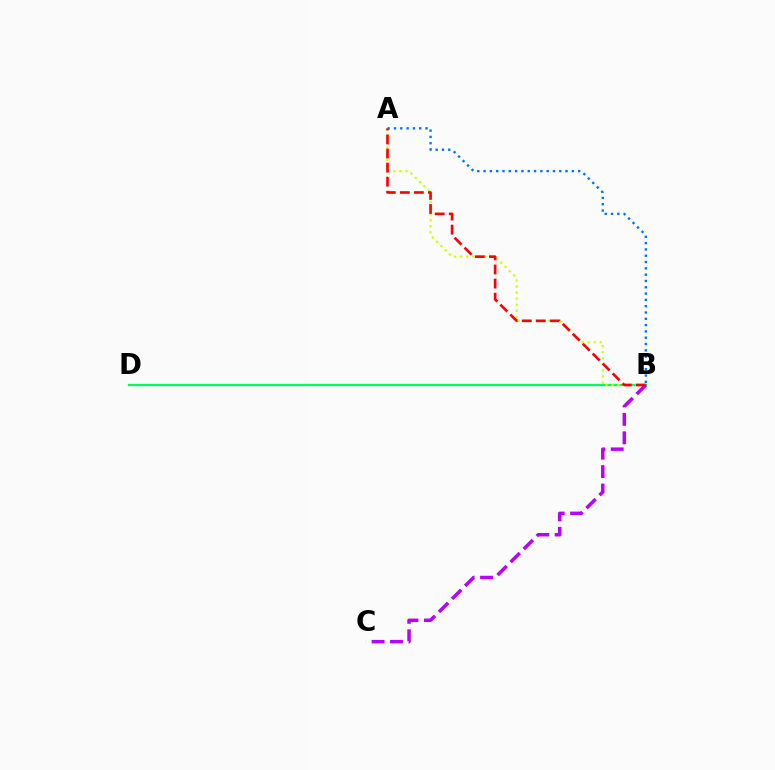{('B', 'D'): [{'color': '#00ff5c', 'line_style': 'solid', 'thickness': 1.63}], ('A', 'B'): [{'color': '#d1ff00', 'line_style': 'dotted', 'thickness': 1.65}, {'color': '#ff0000', 'line_style': 'dashed', 'thickness': 1.91}, {'color': '#0074ff', 'line_style': 'dotted', 'thickness': 1.71}], ('B', 'C'): [{'color': '#b900ff', 'line_style': 'dashed', 'thickness': 2.51}]}